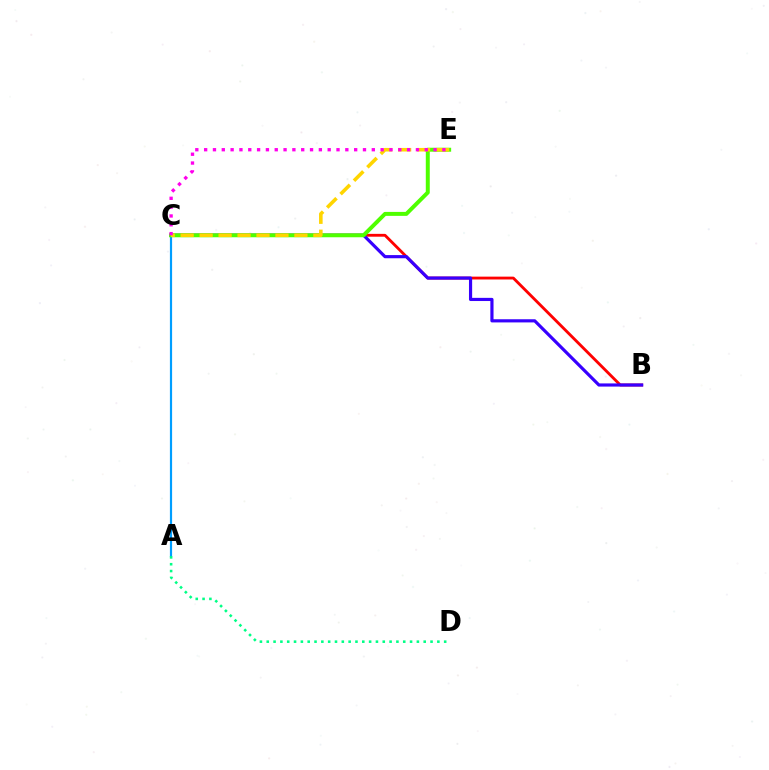{('A', 'C'): [{'color': '#009eff', 'line_style': 'solid', 'thickness': 1.58}], ('A', 'D'): [{'color': '#00ff86', 'line_style': 'dotted', 'thickness': 1.85}], ('B', 'C'): [{'color': '#ff0000', 'line_style': 'solid', 'thickness': 2.04}, {'color': '#3700ff', 'line_style': 'solid', 'thickness': 2.28}], ('C', 'E'): [{'color': '#4fff00', 'line_style': 'solid', 'thickness': 2.86}, {'color': '#ffd500', 'line_style': 'dashed', 'thickness': 2.58}, {'color': '#ff00ed', 'line_style': 'dotted', 'thickness': 2.4}]}